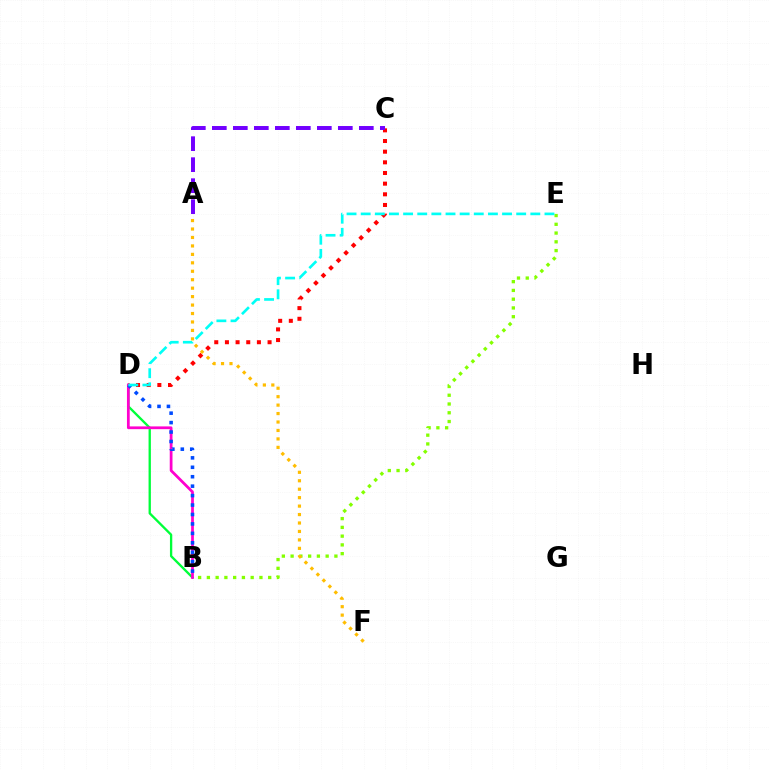{('B', 'E'): [{'color': '#84ff00', 'line_style': 'dotted', 'thickness': 2.38}], ('B', 'D'): [{'color': '#00ff39', 'line_style': 'solid', 'thickness': 1.67}, {'color': '#ff00cf', 'line_style': 'solid', 'thickness': 1.99}, {'color': '#004bff', 'line_style': 'dotted', 'thickness': 2.56}], ('C', 'D'): [{'color': '#ff0000', 'line_style': 'dotted', 'thickness': 2.9}], ('A', 'F'): [{'color': '#ffbd00', 'line_style': 'dotted', 'thickness': 2.3}], ('A', 'C'): [{'color': '#7200ff', 'line_style': 'dashed', 'thickness': 2.85}], ('D', 'E'): [{'color': '#00fff6', 'line_style': 'dashed', 'thickness': 1.92}]}